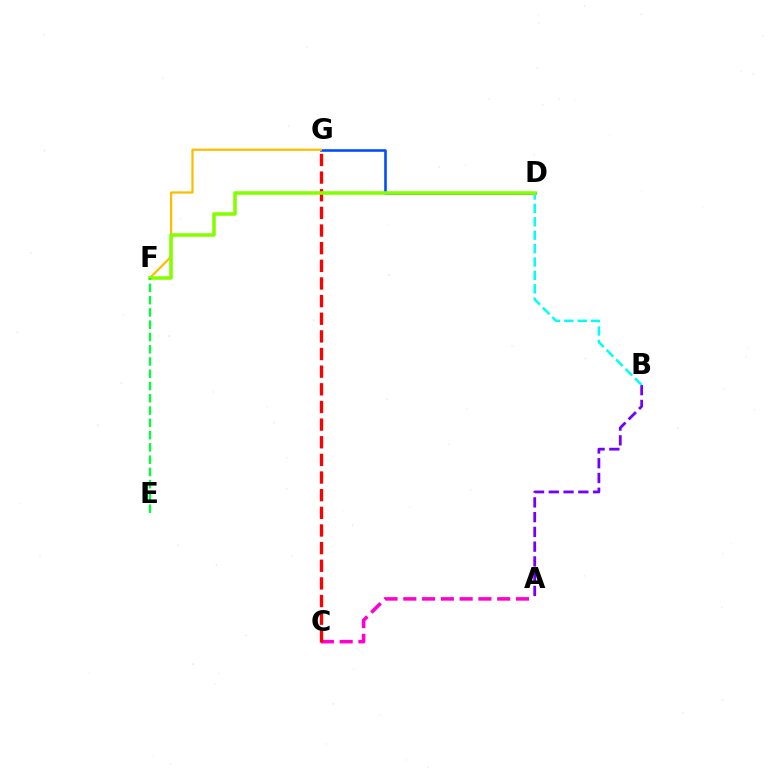{('D', 'G'): [{'color': '#004bff', 'line_style': 'solid', 'thickness': 1.86}], ('A', 'B'): [{'color': '#7200ff', 'line_style': 'dashed', 'thickness': 2.01}], ('F', 'G'): [{'color': '#ffbd00', 'line_style': 'solid', 'thickness': 1.62}], ('A', 'C'): [{'color': '#ff00cf', 'line_style': 'dashed', 'thickness': 2.55}], ('C', 'G'): [{'color': '#ff0000', 'line_style': 'dashed', 'thickness': 2.4}], ('B', 'D'): [{'color': '#00fff6', 'line_style': 'dashed', 'thickness': 1.82}], ('D', 'F'): [{'color': '#84ff00', 'line_style': 'solid', 'thickness': 2.58}], ('E', 'F'): [{'color': '#00ff39', 'line_style': 'dashed', 'thickness': 1.67}]}